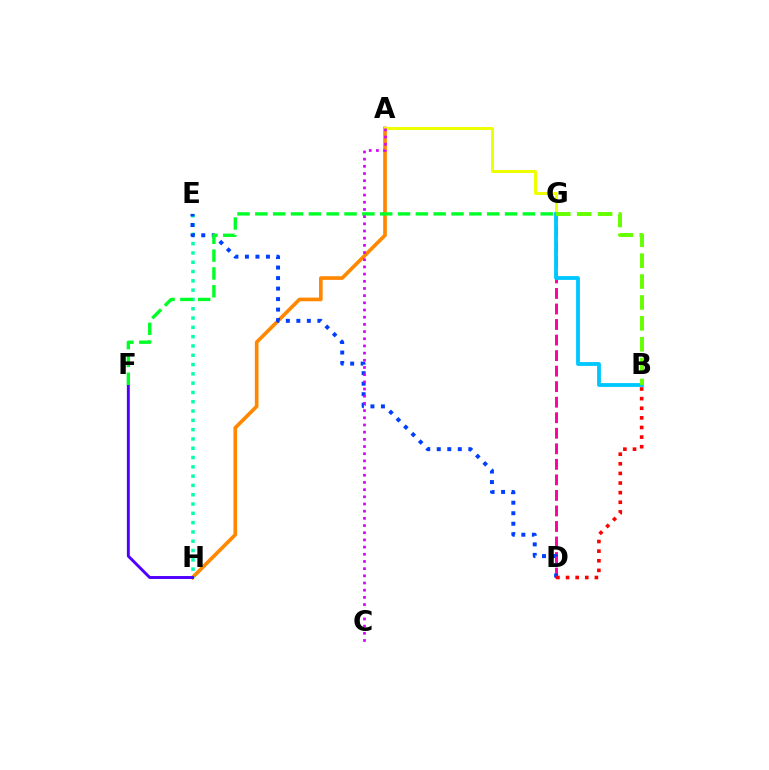{('A', 'H'): [{'color': '#ff8800', 'line_style': 'solid', 'thickness': 2.63}], ('A', 'G'): [{'color': '#eeff00', 'line_style': 'solid', 'thickness': 2.14}], ('D', 'G'): [{'color': '#ff00a0', 'line_style': 'dashed', 'thickness': 2.11}], ('E', 'H'): [{'color': '#00ffaf', 'line_style': 'dotted', 'thickness': 2.53}], ('F', 'H'): [{'color': '#4f00ff', 'line_style': 'solid', 'thickness': 2.11}], ('D', 'E'): [{'color': '#003fff', 'line_style': 'dotted', 'thickness': 2.85}], ('F', 'G'): [{'color': '#00ff27', 'line_style': 'dashed', 'thickness': 2.42}], ('B', 'D'): [{'color': '#ff0000', 'line_style': 'dotted', 'thickness': 2.61}], ('B', 'G'): [{'color': '#00c7ff', 'line_style': 'solid', 'thickness': 2.75}, {'color': '#66ff00', 'line_style': 'dashed', 'thickness': 2.84}], ('A', 'C'): [{'color': '#d600ff', 'line_style': 'dotted', 'thickness': 1.95}]}